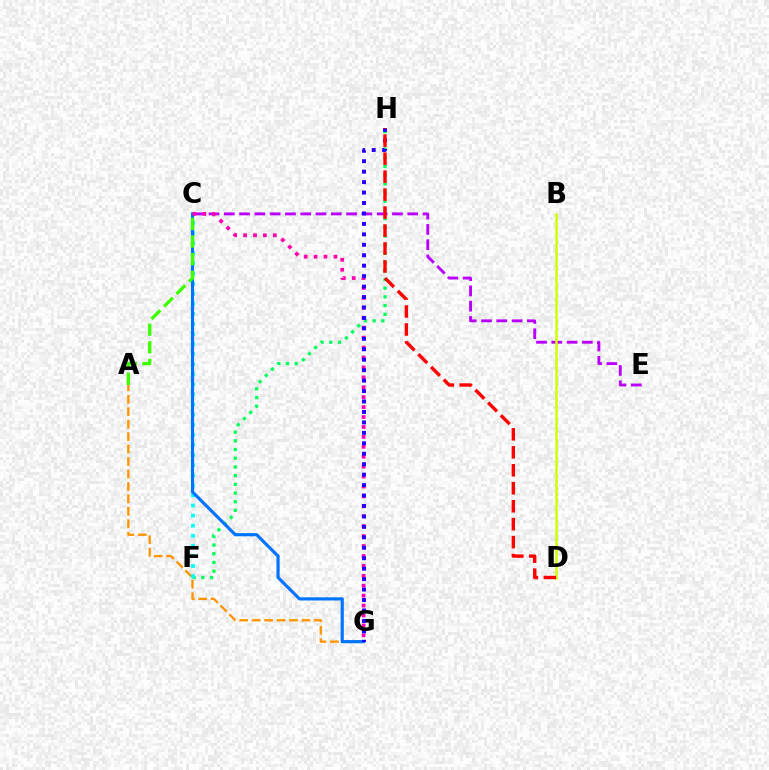{('F', 'H'): [{'color': '#00ff5c', 'line_style': 'dotted', 'thickness': 2.36}], ('A', 'G'): [{'color': '#ff9400', 'line_style': 'dashed', 'thickness': 1.69}], ('C', 'F'): [{'color': '#00fff6', 'line_style': 'dotted', 'thickness': 2.74}], ('C', 'G'): [{'color': '#0074ff', 'line_style': 'solid', 'thickness': 2.28}, {'color': '#ff00ac', 'line_style': 'dotted', 'thickness': 2.7}], ('C', 'E'): [{'color': '#b900ff', 'line_style': 'dashed', 'thickness': 2.08}], ('A', 'C'): [{'color': '#3dff00', 'line_style': 'dashed', 'thickness': 2.4}], ('B', 'D'): [{'color': '#d1ff00', 'line_style': 'solid', 'thickness': 1.81}], ('G', 'H'): [{'color': '#2500ff', 'line_style': 'dotted', 'thickness': 2.84}], ('D', 'H'): [{'color': '#ff0000', 'line_style': 'dashed', 'thickness': 2.44}]}